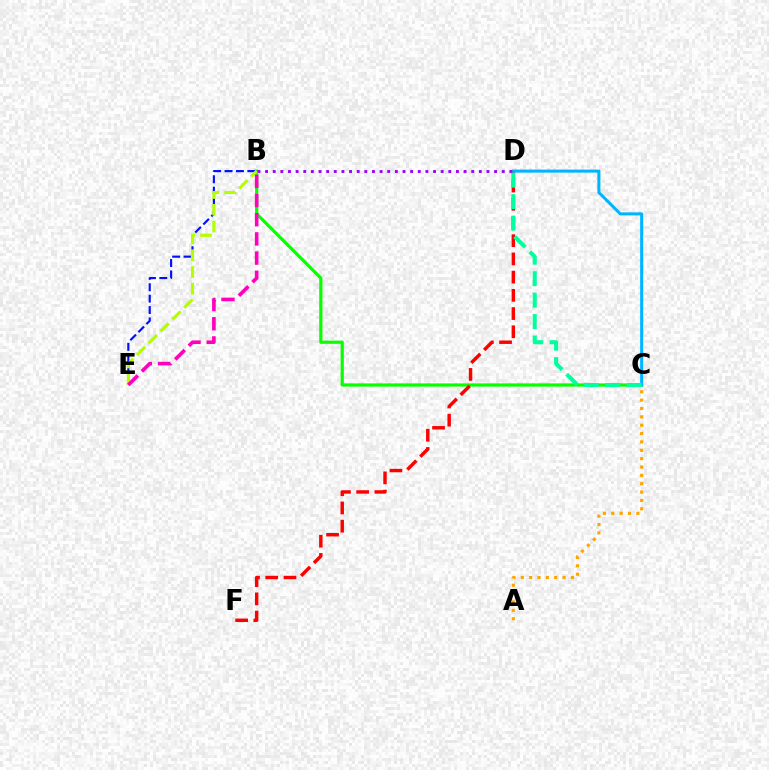{('B', 'C'): [{'color': '#08ff00', 'line_style': 'solid', 'thickness': 2.31}], ('D', 'F'): [{'color': '#ff0000', 'line_style': 'dashed', 'thickness': 2.47}], ('A', 'C'): [{'color': '#ffa500', 'line_style': 'dotted', 'thickness': 2.27}], ('B', 'E'): [{'color': '#0010ff', 'line_style': 'dashed', 'thickness': 1.55}, {'color': '#b3ff00', 'line_style': 'dashed', 'thickness': 2.27}, {'color': '#ff00bd', 'line_style': 'dashed', 'thickness': 2.61}], ('C', 'D'): [{'color': '#00b5ff', 'line_style': 'solid', 'thickness': 2.19}, {'color': '#00ff9d', 'line_style': 'dashed', 'thickness': 2.92}], ('B', 'D'): [{'color': '#9b00ff', 'line_style': 'dotted', 'thickness': 2.07}]}